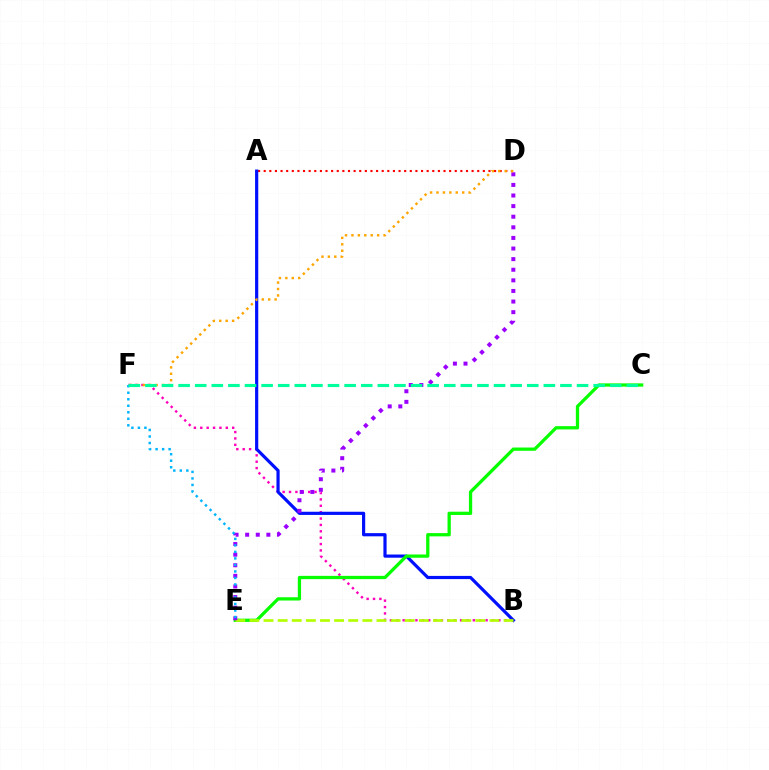{('A', 'D'): [{'color': '#ff0000', 'line_style': 'dotted', 'thickness': 1.53}], ('B', 'F'): [{'color': '#ff00bd', 'line_style': 'dotted', 'thickness': 1.73}], ('A', 'B'): [{'color': '#0010ff', 'line_style': 'solid', 'thickness': 2.29}], ('C', 'E'): [{'color': '#08ff00', 'line_style': 'solid', 'thickness': 2.35}], ('B', 'E'): [{'color': '#b3ff00', 'line_style': 'dashed', 'thickness': 1.92}], ('D', 'E'): [{'color': '#9b00ff', 'line_style': 'dotted', 'thickness': 2.88}], ('D', 'F'): [{'color': '#ffa500', 'line_style': 'dotted', 'thickness': 1.74}], ('E', 'F'): [{'color': '#00b5ff', 'line_style': 'dotted', 'thickness': 1.77}], ('C', 'F'): [{'color': '#00ff9d', 'line_style': 'dashed', 'thickness': 2.26}]}